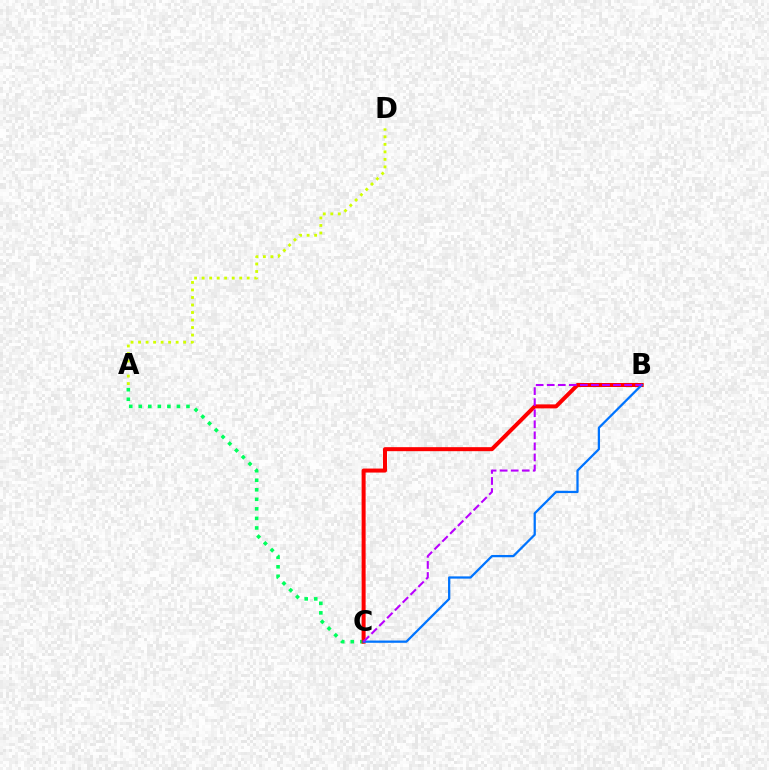{('A', 'C'): [{'color': '#00ff5c', 'line_style': 'dotted', 'thickness': 2.59}], ('B', 'C'): [{'color': '#ff0000', 'line_style': 'solid', 'thickness': 2.88}, {'color': '#0074ff', 'line_style': 'solid', 'thickness': 1.63}, {'color': '#b900ff', 'line_style': 'dashed', 'thickness': 1.5}], ('A', 'D'): [{'color': '#d1ff00', 'line_style': 'dotted', 'thickness': 2.04}]}